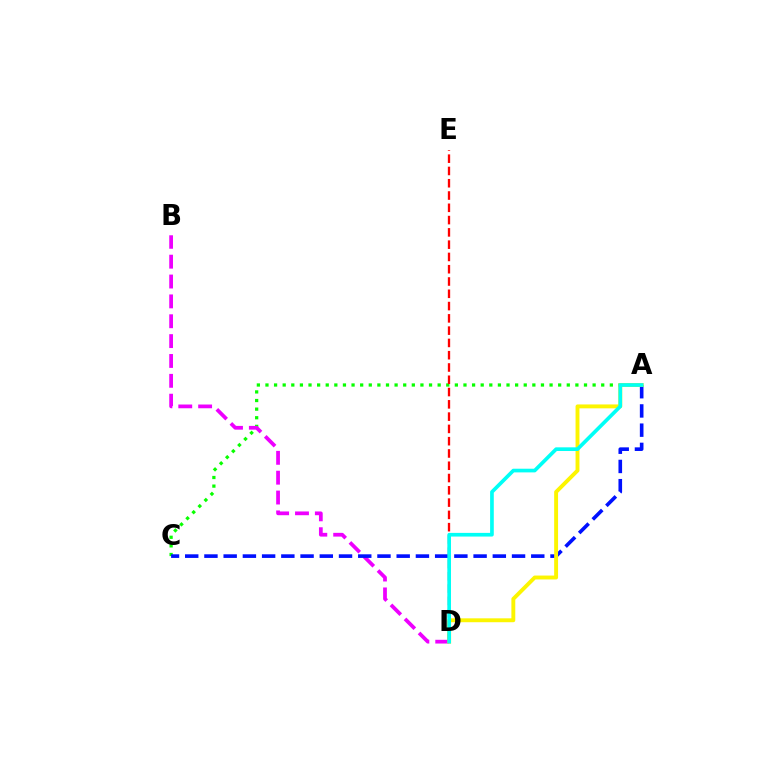{('A', 'C'): [{'color': '#08ff00', 'line_style': 'dotted', 'thickness': 2.34}, {'color': '#0010ff', 'line_style': 'dashed', 'thickness': 2.61}], ('B', 'D'): [{'color': '#ee00ff', 'line_style': 'dashed', 'thickness': 2.7}], ('A', 'D'): [{'color': '#fcf500', 'line_style': 'solid', 'thickness': 2.8}, {'color': '#00fff6', 'line_style': 'solid', 'thickness': 2.64}], ('D', 'E'): [{'color': '#ff0000', 'line_style': 'dashed', 'thickness': 1.67}]}